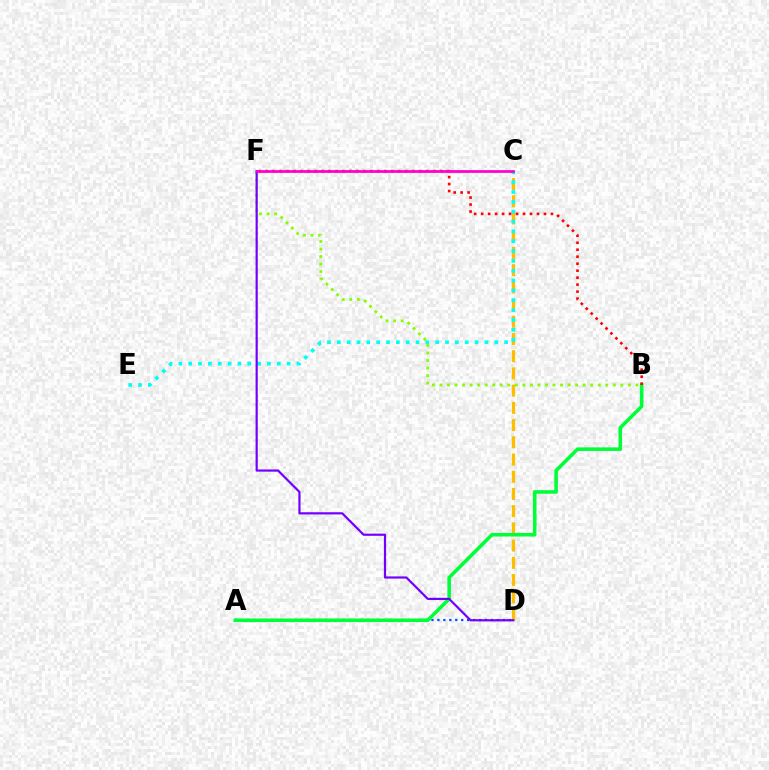{('C', 'D'): [{'color': '#ffbd00', 'line_style': 'dashed', 'thickness': 2.34}], ('A', 'D'): [{'color': '#004bff', 'line_style': 'dotted', 'thickness': 1.62}], ('B', 'F'): [{'color': '#84ff00', 'line_style': 'dotted', 'thickness': 2.05}, {'color': '#ff0000', 'line_style': 'dotted', 'thickness': 1.9}], ('C', 'E'): [{'color': '#00fff6', 'line_style': 'dotted', 'thickness': 2.67}], ('A', 'B'): [{'color': '#00ff39', 'line_style': 'solid', 'thickness': 2.57}], ('D', 'F'): [{'color': '#7200ff', 'line_style': 'solid', 'thickness': 1.58}], ('C', 'F'): [{'color': '#ff00cf', 'line_style': 'solid', 'thickness': 1.99}]}